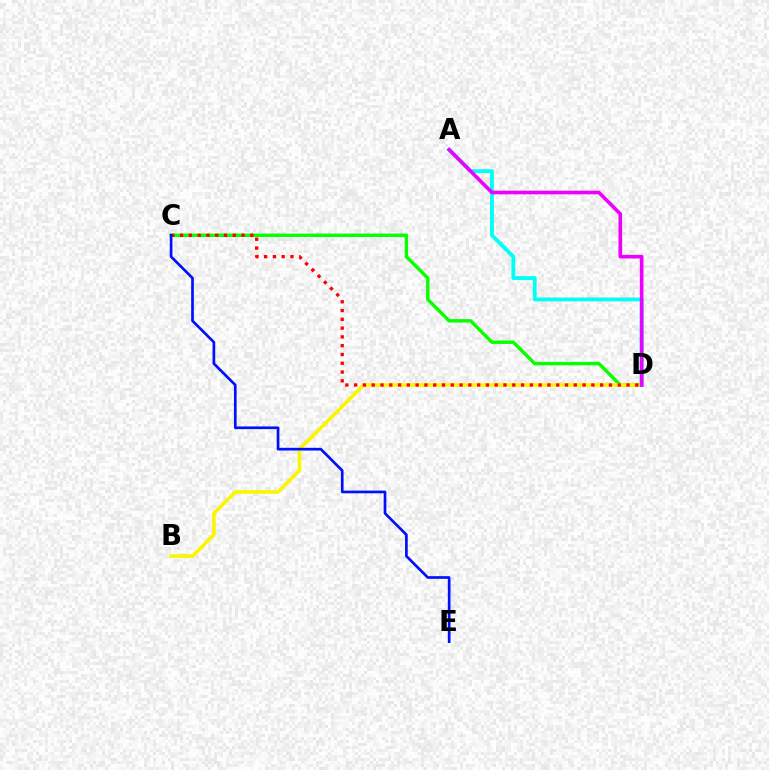{('C', 'D'): [{'color': '#08ff00', 'line_style': 'solid', 'thickness': 2.45}, {'color': '#ff0000', 'line_style': 'dotted', 'thickness': 2.39}], ('B', 'D'): [{'color': '#fcf500', 'line_style': 'solid', 'thickness': 2.6}], ('A', 'D'): [{'color': '#00fff6', 'line_style': 'solid', 'thickness': 2.77}, {'color': '#ee00ff', 'line_style': 'solid', 'thickness': 2.61}], ('C', 'E'): [{'color': '#0010ff', 'line_style': 'solid', 'thickness': 1.93}]}